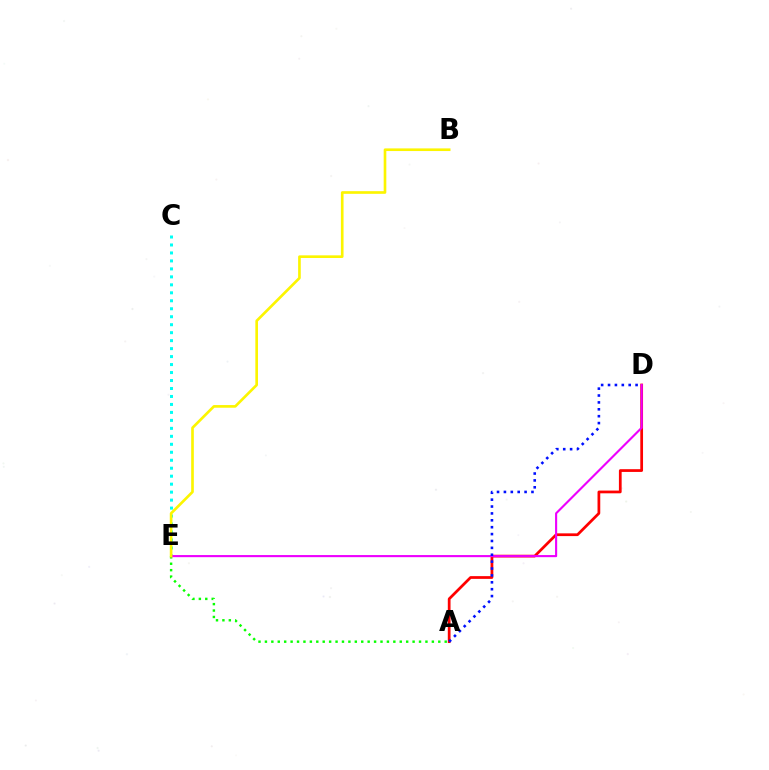{('A', 'D'): [{'color': '#ff0000', 'line_style': 'solid', 'thickness': 1.97}, {'color': '#0010ff', 'line_style': 'dotted', 'thickness': 1.87}], ('C', 'E'): [{'color': '#00fff6', 'line_style': 'dotted', 'thickness': 2.17}], ('A', 'E'): [{'color': '#08ff00', 'line_style': 'dotted', 'thickness': 1.74}], ('D', 'E'): [{'color': '#ee00ff', 'line_style': 'solid', 'thickness': 1.53}], ('B', 'E'): [{'color': '#fcf500', 'line_style': 'solid', 'thickness': 1.91}]}